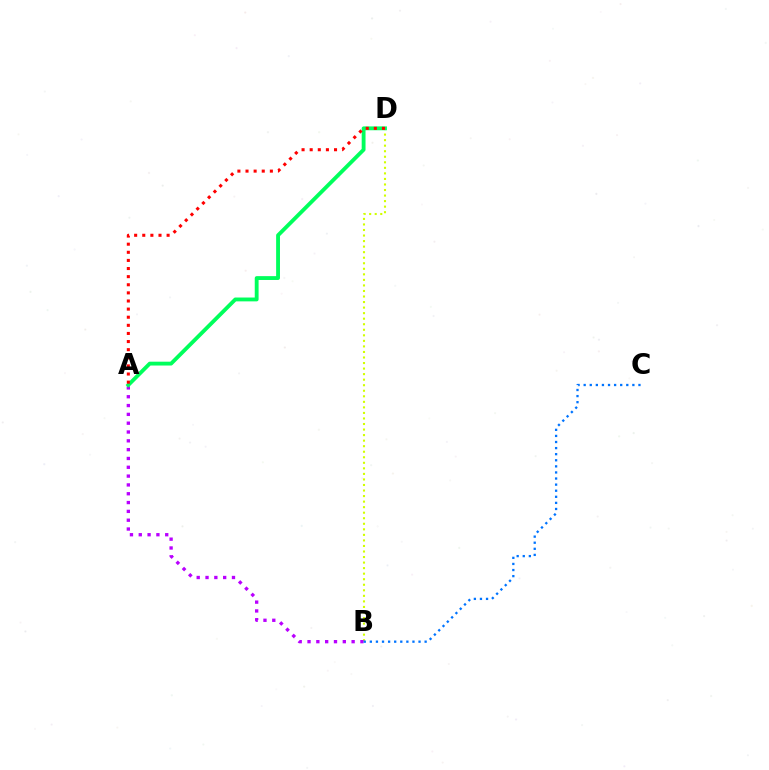{('B', 'D'): [{'color': '#d1ff00', 'line_style': 'dotted', 'thickness': 1.51}], ('A', 'B'): [{'color': '#b900ff', 'line_style': 'dotted', 'thickness': 2.4}], ('B', 'C'): [{'color': '#0074ff', 'line_style': 'dotted', 'thickness': 1.65}], ('A', 'D'): [{'color': '#00ff5c', 'line_style': 'solid', 'thickness': 2.77}, {'color': '#ff0000', 'line_style': 'dotted', 'thickness': 2.2}]}